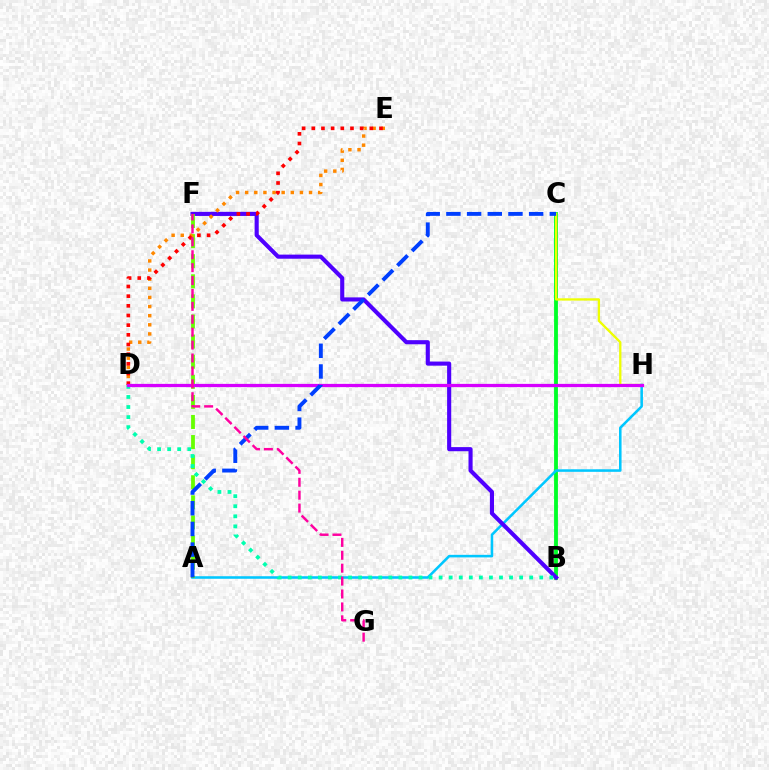{('B', 'C'): [{'color': '#00ff27', 'line_style': 'solid', 'thickness': 2.76}], ('C', 'H'): [{'color': '#eeff00', 'line_style': 'solid', 'thickness': 1.65}], ('A', 'H'): [{'color': '#00c7ff', 'line_style': 'solid', 'thickness': 1.84}], ('B', 'F'): [{'color': '#4f00ff', 'line_style': 'solid', 'thickness': 2.96}], ('A', 'F'): [{'color': '#66ff00', 'line_style': 'dashed', 'thickness': 2.73}], ('D', 'E'): [{'color': '#ff8800', 'line_style': 'dotted', 'thickness': 2.48}, {'color': '#ff0000', 'line_style': 'dotted', 'thickness': 2.63}], ('B', 'D'): [{'color': '#00ffaf', 'line_style': 'dotted', 'thickness': 2.73}], ('D', 'H'): [{'color': '#d600ff', 'line_style': 'solid', 'thickness': 2.33}], ('A', 'C'): [{'color': '#003fff', 'line_style': 'dashed', 'thickness': 2.81}], ('F', 'G'): [{'color': '#ff00a0', 'line_style': 'dashed', 'thickness': 1.75}]}